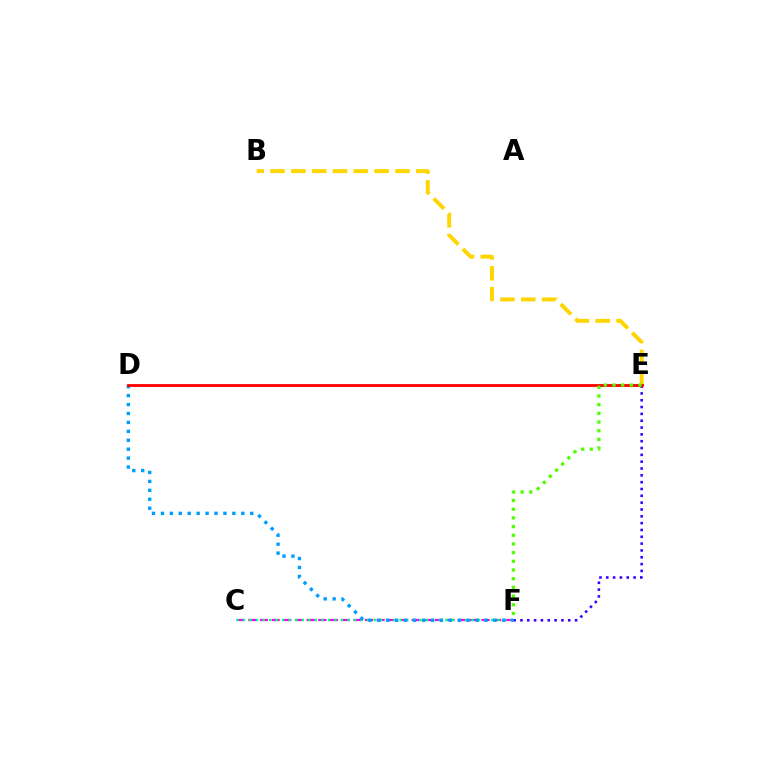{('E', 'F'): [{'color': '#3700ff', 'line_style': 'dotted', 'thickness': 1.86}, {'color': '#4fff00', 'line_style': 'dotted', 'thickness': 2.36}], ('C', 'F'): [{'color': '#ff00ed', 'line_style': 'dashed', 'thickness': 1.58}, {'color': '#00ff86', 'line_style': 'dotted', 'thickness': 1.77}], ('B', 'E'): [{'color': '#ffd500', 'line_style': 'dashed', 'thickness': 2.83}], ('D', 'F'): [{'color': '#009eff', 'line_style': 'dotted', 'thickness': 2.43}], ('D', 'E'): [{'color': '#ff0000', 'line_style': 'solid', 'thickness': 2.03}]}